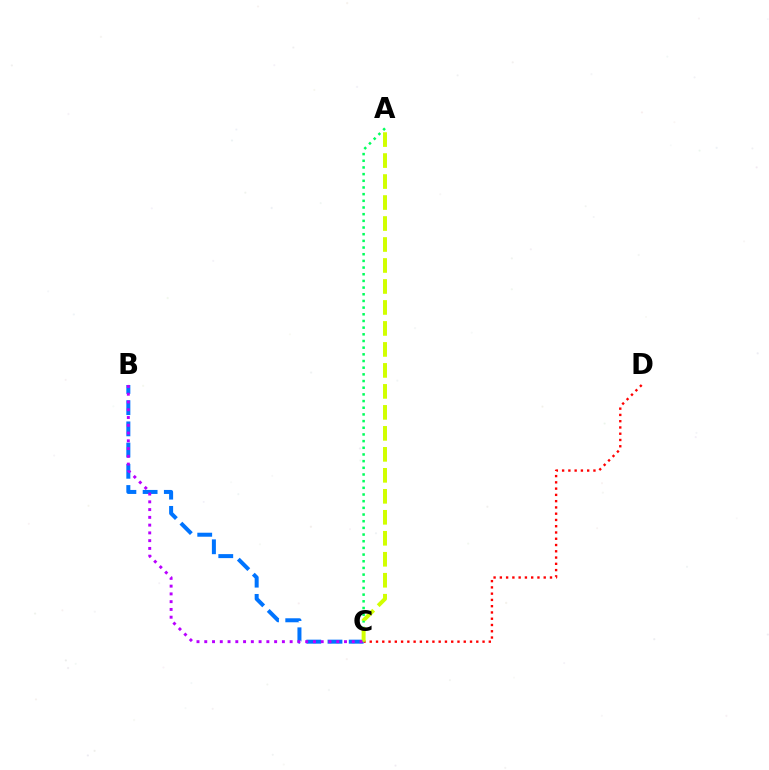{('B', 'C'): [{'color': '#0074ff', 'line_style': 'dashed', 'thickness': 2.88}, {'color': '#b900ff', 'line_style': 'dotted', 'thickness': 2.11}], ('C', 'D'): [{'color': '#ff0000', 'line_style': 'dotted', 'thickness': 1.7}], ('A', 'C'): [{'color': '#00ff5c', 'line_style': 'dotted', 'thickness': 1.81}, {'color': '#d1ff00', 'line_style': 'dashed', 'thickness': 2.85}]}